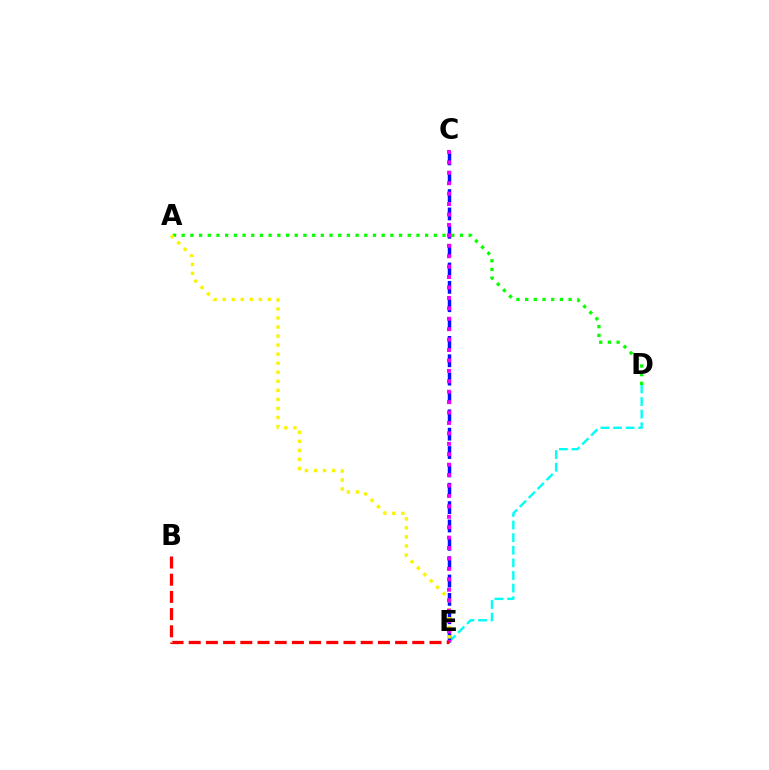{('D', 'E'): [{'color': '#00fff6', 'line_style': 'dashed', 'thickness': 1.71}], ('A', 'D'): [{'color': '#08ff00', 'line_style': 'dotted', 'thickness': 2.36}], ('C', 'E'): [{'color': '#0010ff', 'line_style': 'dashed', 'thickness': 2.49}, {'color': '#ee00ff', 'line_style': 'dotted', 'thickness': 2.83}], ('A', 'E'): [{'color': '#fcf500', 'line_style': 'dotted', 'thickness': 2.46}], ('B', 'E'): [{'color': '#ff0000', 'line_style': 'dashed', 'thickness': 2.34}]}